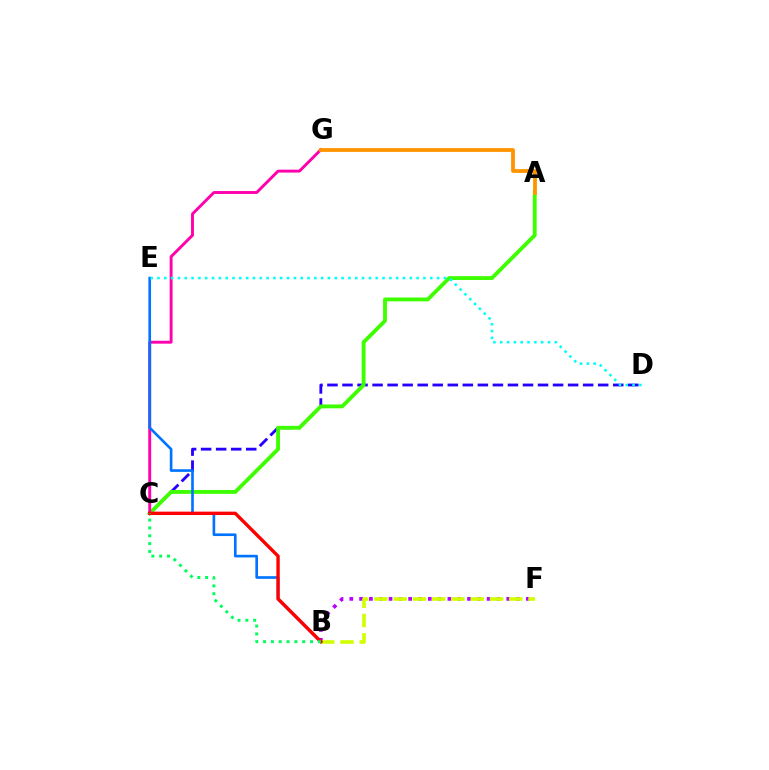{('C', 'D'): [{'color': '#2500ff', 'line_style': 'dashed', 'thickness': 2.04}], ('B', 'F'): [{'color': '#b900ff', 'line_style': 'dotted', 'thickness': 2.67}, {'color': '#d1ff00', 'line_style': 'dashed', 'thickness': 2.62}], ('A', 'C'): [{'color': '#3dff00', 'line_style': 'solid', 'thickness': 2.76}], ('C', 'G'): [{'color': '#ff00ac', 'line_style': 'solid', 'thickness': 2.09}], ('B', 'E'): [{'color': '#0074ff', 'line_style': 'solid', 'thickness': 1.91}], ('D', 'E'): [{'color': '#00fff6', 'line_style': 'dotted', 'thickness': 1.85}], ('B', 'C'): [{'color': '#ff0000', 'line_style': 'solid', 'thickness': 2.43}, {'color': '#00ff5c', 'line_style': 'dotted', 'thickness': 2.13}], ('A', 'G'): [{'color': '#ff9400', 'line_style': 'solid', 'thickness': 2.73}]}